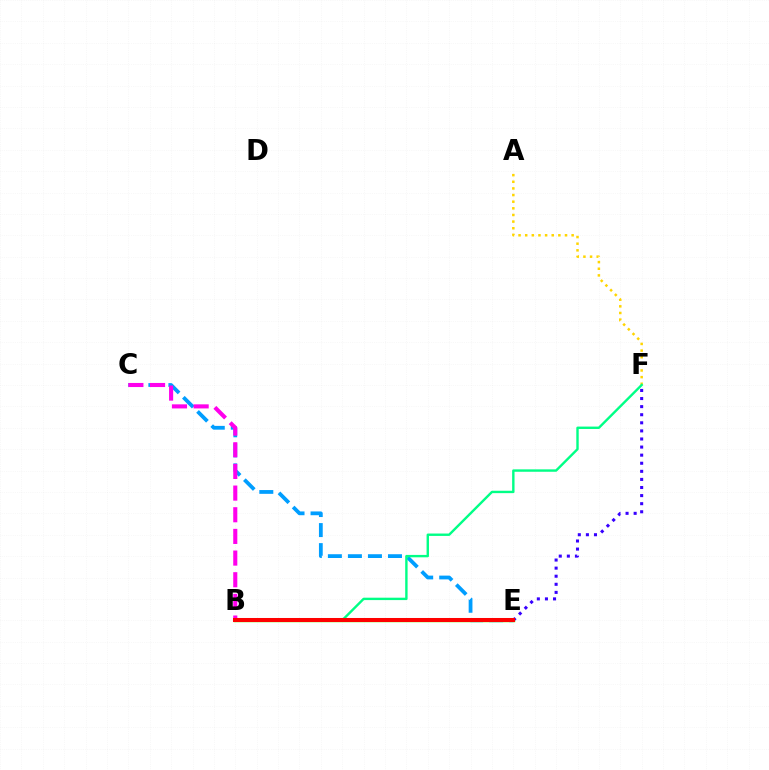{('A', 'F'): [{'color': '#ffd500', 'line_style': 'dotted', 'thickness': 1.8}], ('B', 'E'): [{'color': '#4fff00', 'line_style': 'solid', 'thickness': 2.48}, {'color': '#ff0000', 'line_style': 'solid', 'thickness': 2.9}], ('C', 'E'): [{'color': '#009eff', 'line_style': 'dashed', 'thickness': 2.72}], ('B', 'F'): [{'color': '#00ff86', 'line_style': 'solid', 'thickness': 1.73}], ('E', 'F'): [{'color': '#3700ff', 'line_style': 'dotted', 'thickness': 2.2}], ('B', 'C'): [{'color': '#ff00ed', 'line_style': 'dashed', 'thickness': 2.94}]}